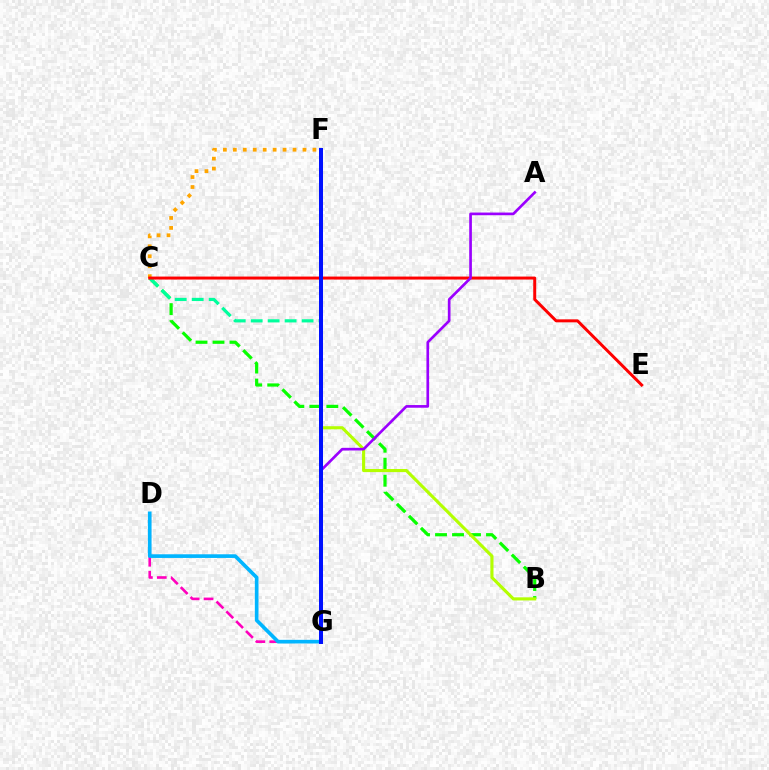{('D', 'G'): [{'color': '#ff00bd', 'line_style': 'dashed', 'thickness': 1.89}, {'color': '#00b5ff', 'line_style': 'solid', 'thickness': 2.63}], ('B', 'C'): [{'color': '#08ff00', 'line_style': 'dashed', 'thickness': 2.31}], ('C', 'F'): [{'color': '#ffa500', 'line_style': 'dotted', 'thickness': 2.7}], ('C', 'G'): [{'color': '#00ff9d', 'line_style': 'dashed', 'thickness': 2.3}], ('B', 'F'): [{'color': '#b3ff00', 'line_style': 'solid', 'thickness': 2.25}], ('C', 'E'): [{'color': '#ff0000', 'line_style': 'solid', 'thickness': 2.14}], ('A', 'G'): [{'color': '#9b00ff', 'line_style': 'solid', 'thickness': 1.93}], ('F', 'G'): [{'color': '#0010ff', 'line_style': 'solid', 'thickness': 2.88}]}